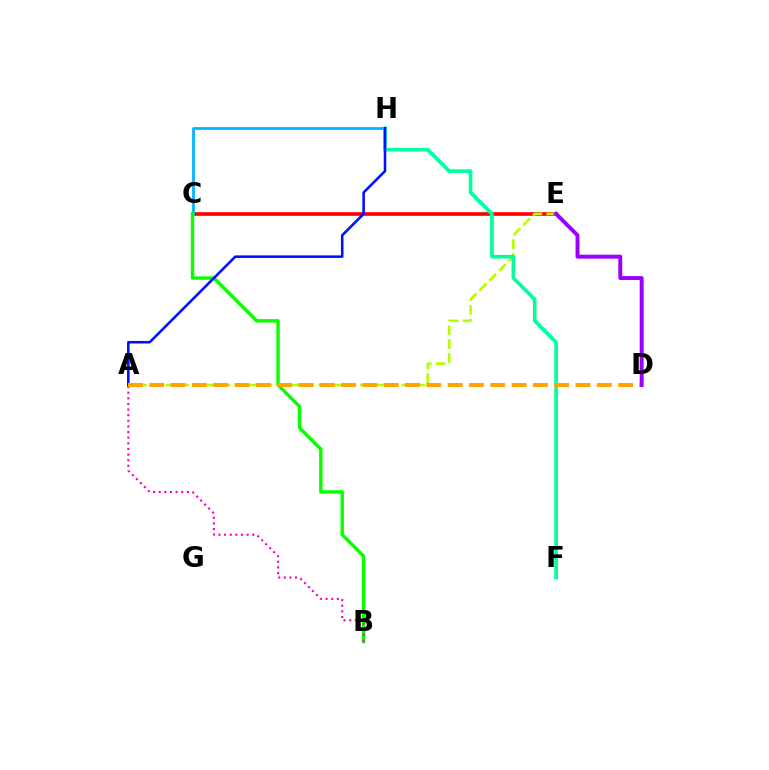{('C', 'E'): [{'color': '#ff0000', 'line_style': 'solid', 'thickness': 2.61}], ('C', 'H'): [{'color': '#00b5ff', 'line_style': 'solid', 'thickness': 2.0}], ('A', 'E'): [{'color': '#b3ff00', 'line_style': 'dashed', 'thickness': 1.89}], ('B', 'C'): [{'color': '#08ff00', 'line_style': 'solid', 'thickness': 2.45}], ('A', 'B'): [{'color': '#ff00bd', 'line_style': 'dotted', 'thickness': 1.53}], ('F', 'H'): [{'color': '#00ff9d', 'line_style': 'solid', 'thickness': 2.64}], ('A', 'H'): [{'color': '#0010ff', 'line_style': 'solid', 'thickness': 1.85}], ('A', 'D'): [{'color': '#ffa500', 'line_style': 'dashed', 'thickness': 2.9}], ('D', 'E'): [{'color': '#9b00ff', 'line_style': 'solid', 'thickness': 2.83}]}